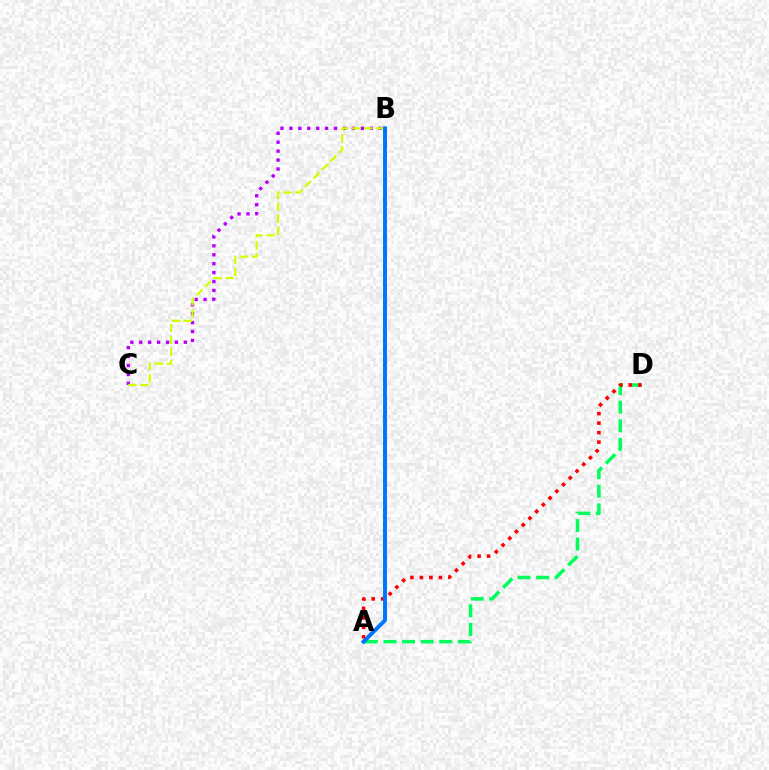{('B', 'C'): [{'color': '#b900ff', 'line_style': 'dotted', 'thickness': 2.42}, {'color': '#d1ff00', 'line_style': 'dashed', 'thickness': 1.63}], ('A', 'D'): [{'color': '#00ff5c', 'line_style': 'dashed', 'thickness': 2.52}, {'color': '#ff0000', 'line_style': 'dotted', 'thickness': 2.58}], ('A', 'B'): [{'color': '#0074ff', 'line_style': 'solid', 'thickness': 2.83}]}